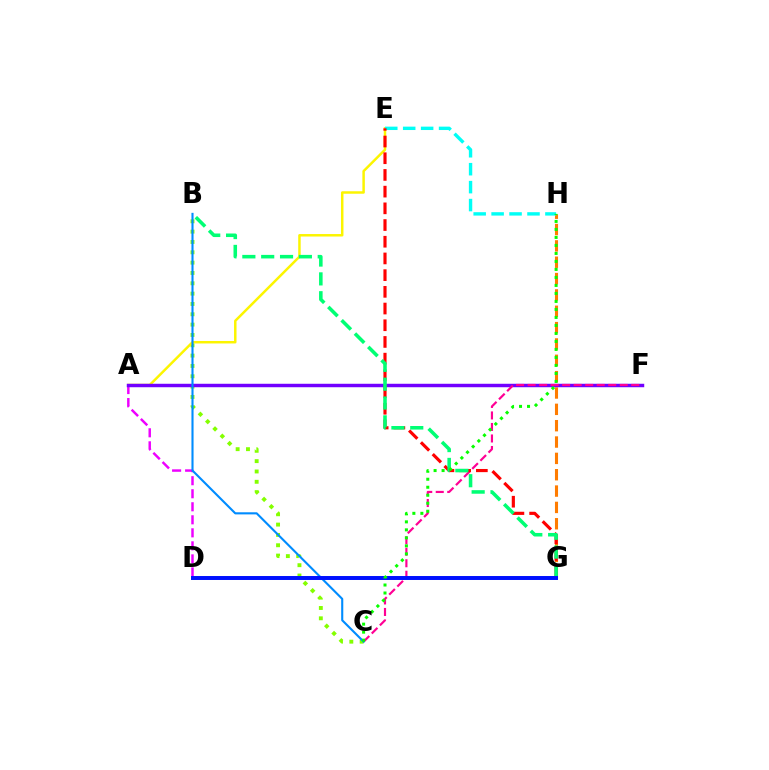{('G', 'H'): [{'color': '#ff7c00', 'line_style': 'dashed', 'thickness': 2.22}], ('B', 'C'): [{'color': '#84ff00', 'line_style': 'dotted', 'thickness': 2.81}, {'color': '#008cff', 'line_style': 'solid', 'thickness': 1.52}], ('A', 'D'): [{'color': '#ee00ff', 'line_style': 'dashed', 'thickness': 1.77}], ('A', 'E'): [{'color': '#fcf500', 'line_style': 'solid', 'thickness': 1.78}], ('A', 'F'): [{'color': '#7200ff', 'line_style': 'solid', 'thickness': 2.49}], ('C', 'F'): [{'color': '#ff0094', 'line_style': 'dashed', 'thickness': 1.56}], ('E', 'H'): [{'color': '#00fff6', 'line_style': 'dashed', 'thickness': 2.44}], ('E', 'G'): [{'color': '#ff0000', 'line_style': 'dashed', 'thickness': 2.27}], ('B', 'G'): [{'color': '#00ff74', 'line_style': 'dashed', 'thickness': 2.56}], ('D', 'G'): [{'color': '#0010ff', 'line_style': 'solid', 'thickness': 2.85}], ('C', 'H'): [{'color': '#08ff00', 'line_style': 'dotted', 'thickness': 2.17}]}